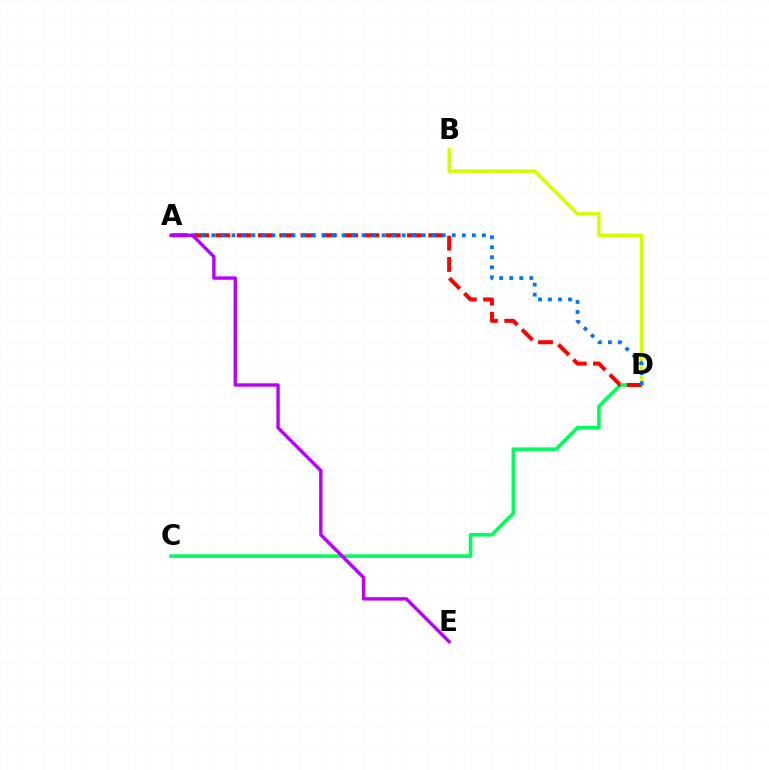{('C', 'D'): [{'color': '#00ff5c', 'line_style': 'solid', 'thickness': 2.6}], ('B', 'D'): [{'color': '#d1ff00', 'line_style': 'solid', 'thickness': 2.51}], ('A', 'D'): [{'color': '#ff0000', 'line_style': 'dashed', 'thickness': 2.89}, {'color': '#0074ff', 'line_style': 'dotted', 'thickness': 2.72}], ('A', 'E'): [{'color': '#b900ff', 'line_style': 'solid', 'thickness': 2.44}]}